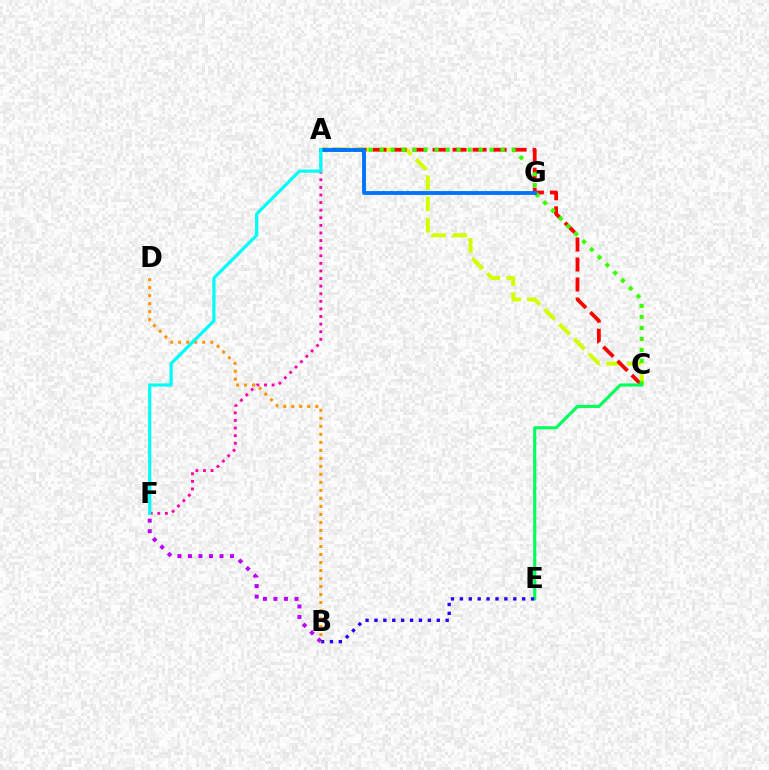{('A', 'C'): [{'color': '#d1ff00', 'line_style': 'dashed', 'thickness': 2.87}, {'color': '#ff0000', 'line_style': 'dashed', 'thickness': 2.72}, {'color': '#3dff00', 'line_style': 'dotted', 'thickness': 2.99}], ('B', 'F'): [{'color': '#b900ff', 'line_style': 'dotted', 'thickness': 2.86}], ('A', 'F'): [{'color': '#ff00ac', 'line_style': 'dotted', 'thickness': 2.06}, {'color': '#00fff6', 'line_style': 'solid', 'thickness': 2.33}], ('C', 'E'): [{'color': '#00ff5c', 'line_style': 'solid', 'thickness': 2.25}], ('B', 'E'): [{'color': '#2500ff', 'line_style': 'dotted', 'thickness': 2.42}], ('A', 'G'): [{'color': '#0074ff', 'line_style': 'solid', 'thickness': 2.78}], ('B', 'D'): [{'color': '#ff9400', 'line_style': 'dotted', 'thickness': 2.18}]}